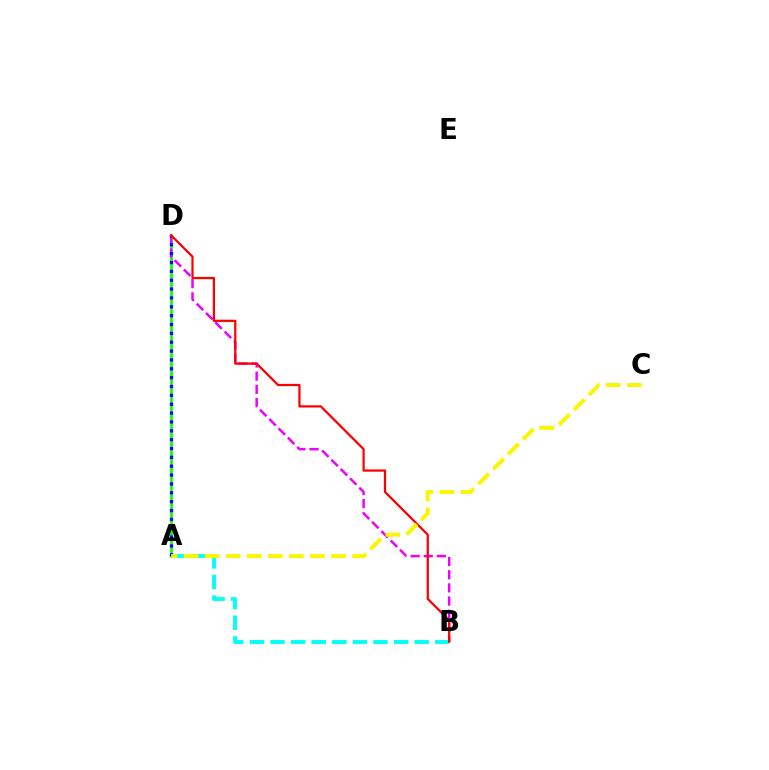{('A', 'B'): [{'color': '#00fff6', 'line_style': 'dashed', 'thickness': 2.8}], ('A', 'D'): [{'color': '#08ff00', 'line_style': 'solid', 'thickness': 1.95}, {'color': '#0010ff', 'line_style': 'dotted', 'thickness': 2.41}], ('B', 'D'): [{'color': '#ee00ff', 'line_style': 'dashed', 'thickness': 1.79}, {'color': '#ff0000', 'line_style': 'solid', 'thickness': 1.61}], ('A', 'C'): [{'color': '#fcf500', 'line_style': 'dashed', 'thickness': 2.86}]}